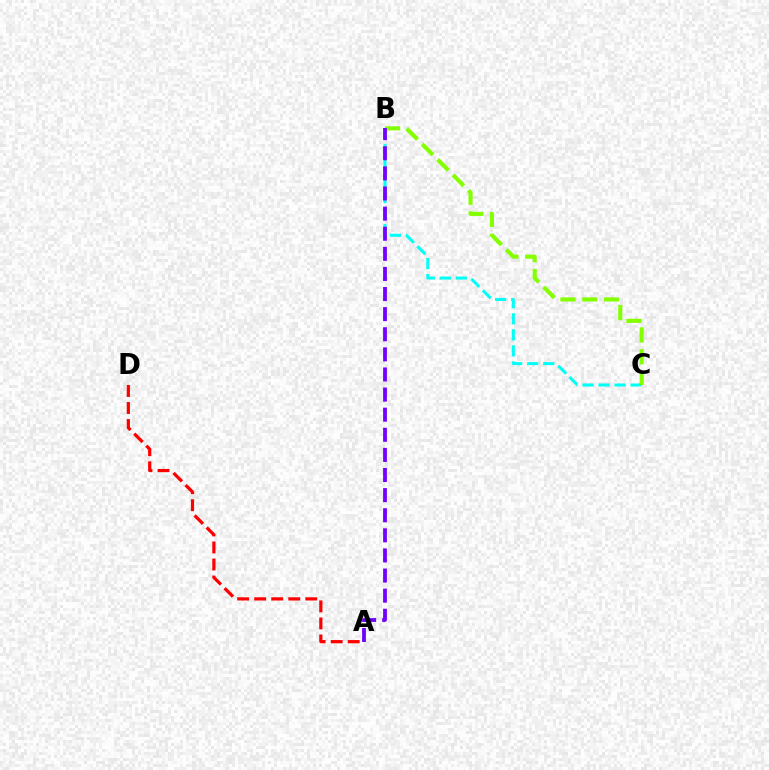{('A', 'D'): [{'color': '#ff0000', 'line_style': 'dashed', 'thickness': 2.31}], ('B', 'C'): [{'color': '#00fff6', 'line_style': 'dashed', 'thickness': 2.18}, {'color': '#84ff00', 'line_style': 'dashed', 'thickness': 2.97}], ('A', 'B'): [{'color': '#7200ff', 'line_style': 'dashed', 'thickness': 2.73}]}